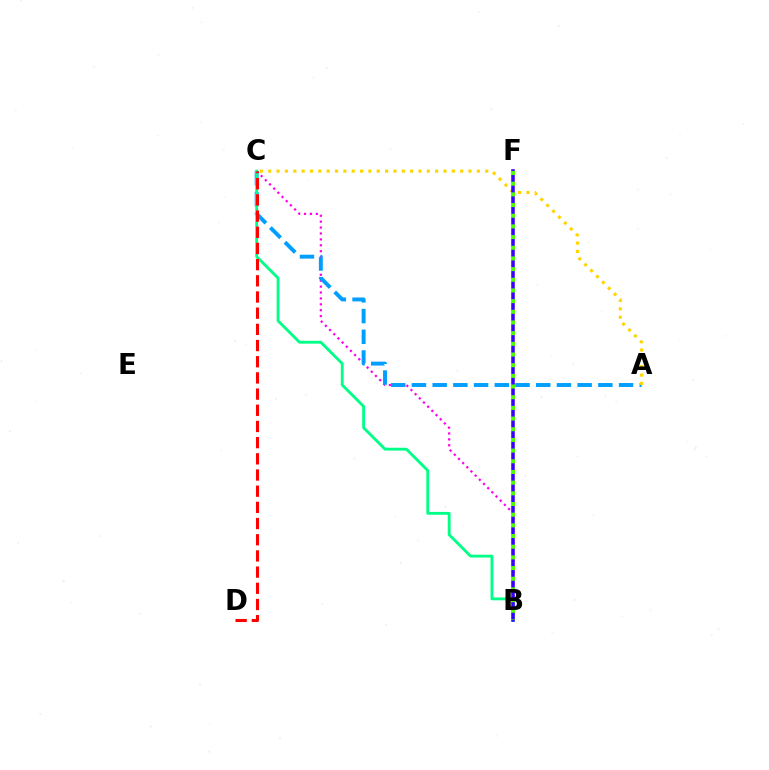{('B', 'C'): [{'color': '#ff00ed', 'line_style': 'dotted', 'thickness': 1.6}, {'color': '#00ff86', 'line_style': 'solid', 'thickness': 2.05}], ('A', 'C'): [{'color': '#009eff', 'line_style': 'dashed', 'thickness': 2.81}, {'color': '#ffd500', 'line_style': 'dotted', 'thickness': 2.27}], ('B', 'F'): [{'color': '#3700ff', 'line_style': 'solid', 'thickness': 2.55}, {'color': '#4fff00', 'line_style': 'dotted', 'thickness': 2.9}], ('C', 'D'): [{'color': '#ff0000', 'line_style': 'dashed', 'thickness': 2.2}]}